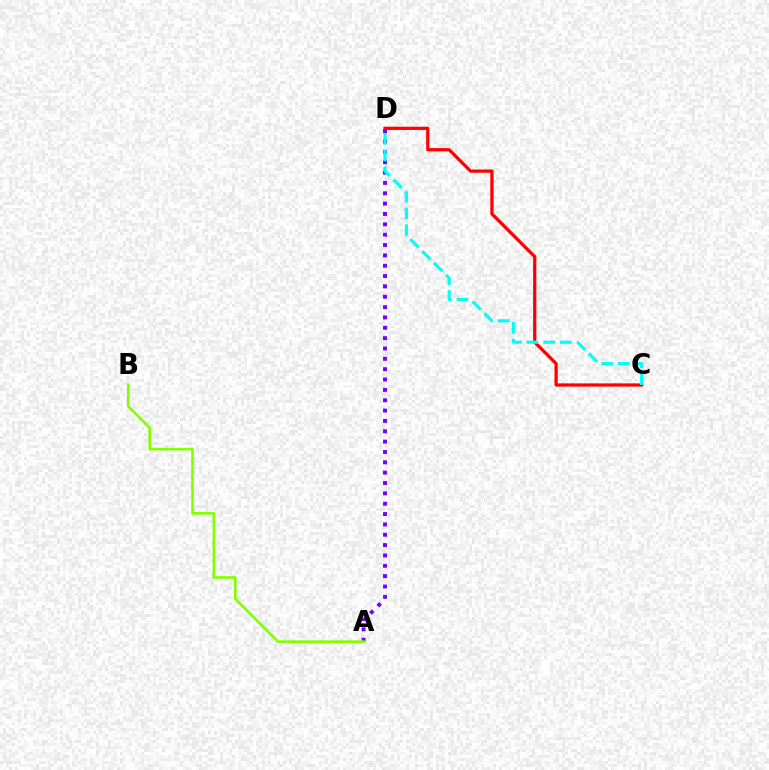{('A', 'D'): [{'color': '#7200ff', 'line_style': 'dotted', 'thickness': 2.81}], ('C', 'D'): [{'color': '#ff0000', 'line_style': 'solid', 'thickness': 2.32}, {'color': '#00fff6', 'line_style': 'dashed', 'thickness': 2.27}], ('A', 'B'): [{'color': '#84ff00', 'line_style': 'solid', 'thickness': 1.9}]}